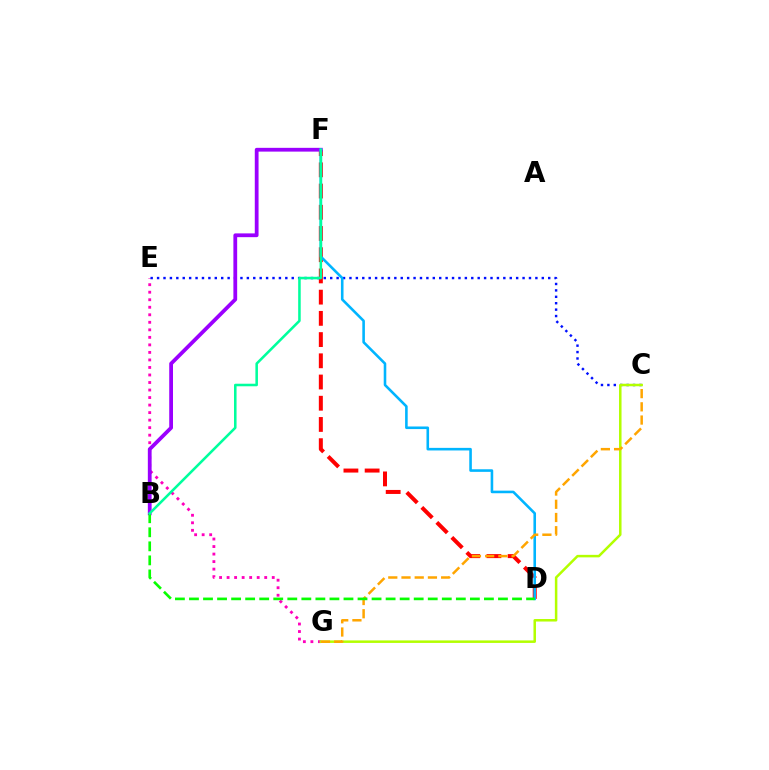{('D', 'F'): [{'color': '#ff0000', 'line_style': 'dashed', 'thickness': 2.88}, {'color': '#00b5ff', 'line_style': 'solid', 'thickness': 1.86}], ('E', 'G'): [{'color': '#ff00bd', 'line_style': 'dotted', 'thickness': 2.04}], ('C', 'E'): [{'color': '#0010ff', 'line_style': 'dotted', 'thickness': 1.74}], ('C', 'G'): [{'color': '#b3ff00', 'line_style': 'solid', 'thickness': 1.81}, {'color': '#ffa500', 'line_style': 'dashed', 'thickness': 1.8}], ('B', 'F'): [{'color': '#9b00ff', 'line_style': 'solid', 'thickness': 2.72}, {'color': '#00ff9d', 'line_style': 'solid', 'thickness': 1.84}], ('B', 'D'): [{'color': '#08ff00', 'line_style': 'dashed', 'thickness': 1.91}]}